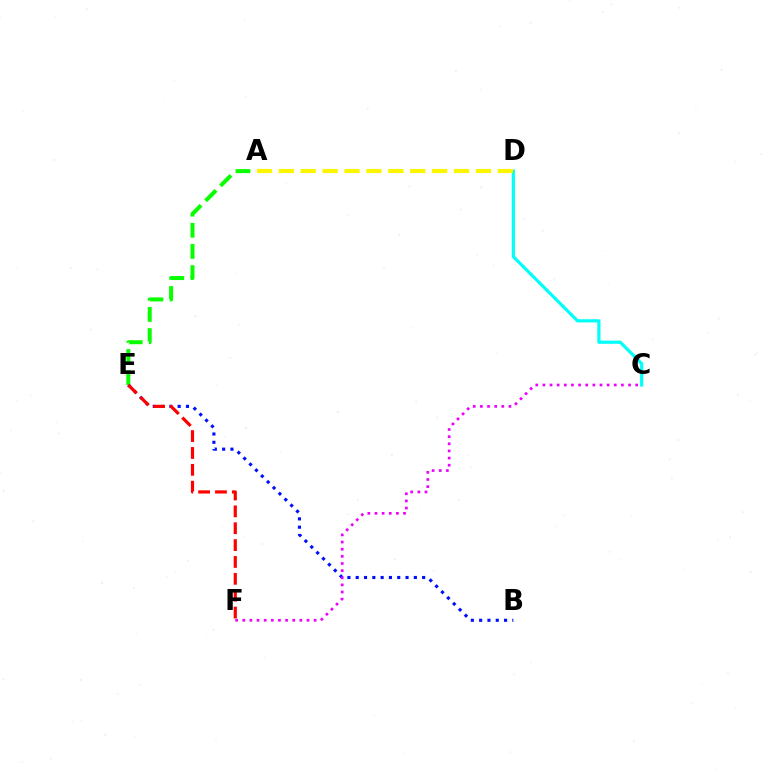{('A', 'E'): [{'color': '#08ff00', 'line_style': 'dashed', 'thickness': 2.87}], ('C', 'D'): [{'color': '#00fff6', 'line_style': 'solid', 'thickness': 2.3}], ('B', 'E'): [{'color': '#0010ff', 'line_style': 'dotted', 'thickness': 2.26}], ('A', 'D'): [{'color': '#fcf500', 'line_style': 'dashed', 'thickness': 2.98}], ('C', 'F'): [{'color': '#ee00ff', 'line_style': 'dotted', 'thickness': 1.94}], ('E', 'F'): [{'color': '#ff0000', 'line_style': 'dashed', 'thickness': 2.29}]}